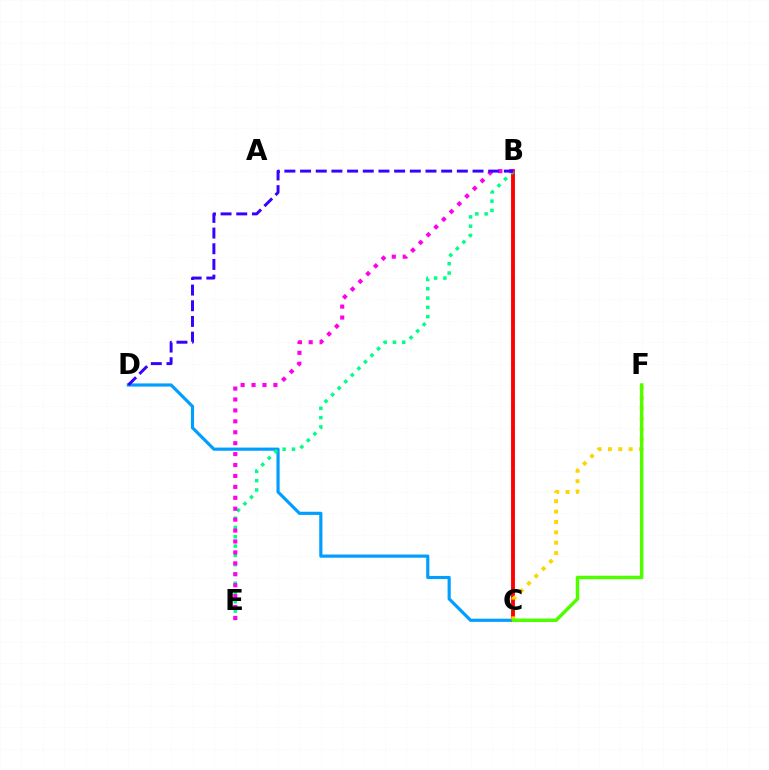{('C', 'D'): [{'color': '#009eff', 'line_style': 'solid', 'thickness': 2.28}], ('B', 'C'): [{'color': '#ff0000', 'line_style': 'solid', 'thickness': 2.78}], ('B', 'E'): [{'color': '#00ff86', 'line_style': 'dotted', 'thickness': 2.52}, {'color': '#ff00ed', 'line_style': 'dotted', 'thickness': 2.97}], ('C', 'F'): [{'color': '#ffd500', 'line_style': 'dotted', 'thickness': 2.82}, {'color': '#4fff00', 'line_style': 'solid', 'thickness': 2.5}], ('B', 'D'): [{'color': '#3700ff', 'line_style': 'dashed', 'thickness': 2.13}]}